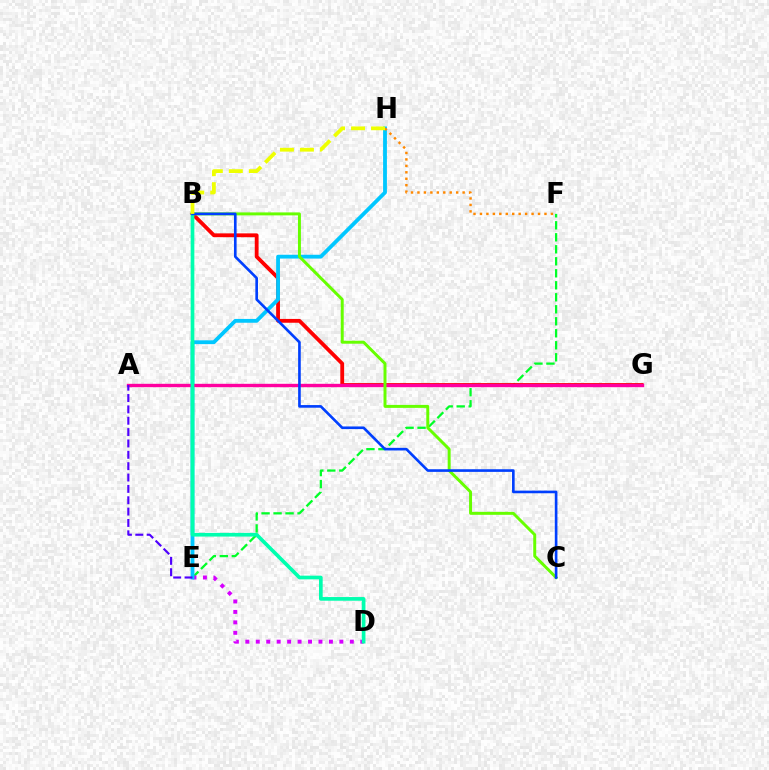{('E', 'F'): [{'color': '#00ff27', 'line_style': 'dashed', 'thickness': 1.63}], ('B', 'G'): [{'color': '#ff0000', 'line_style': 'solid', 'thickness': 2.74}], ('D', 'E'): [{'color': '#d600ff', 'line_style': 'dotted', 'thickness': 2.84}], ('E', 'H'): [{'color': '#00c7ff', 'line_style': 'solid', 'thickness': 2.75}], ('A', 'G'): [{'color': '#ff00a0', 'line_style': 'solid', 'thickness': 2.43}], ('B', 'C'): [{'color': '#66ff00', 'line_style': 'solid', 'thickness': 2.13}, {'color': '#003fff', 'line_style': 'solid', 'thickness': 1.9}], ('F', 'H'): [{'color': '#ff8800', 'line_style': 'dotted', 'thickness': 1.75}], ('B', 'D'): [{'color': '#00ffaf', 'line_style': 'solid', 'thickness': 2.65}], ('A', 'E'): [{'color': '#4f00ff', 'line_style': 'dashed', 'thickness': 1.54}], ('B', 'H'): [{'color': '#eeff00', 'line_style': 'dashed', 'thickness': 2.72}]}